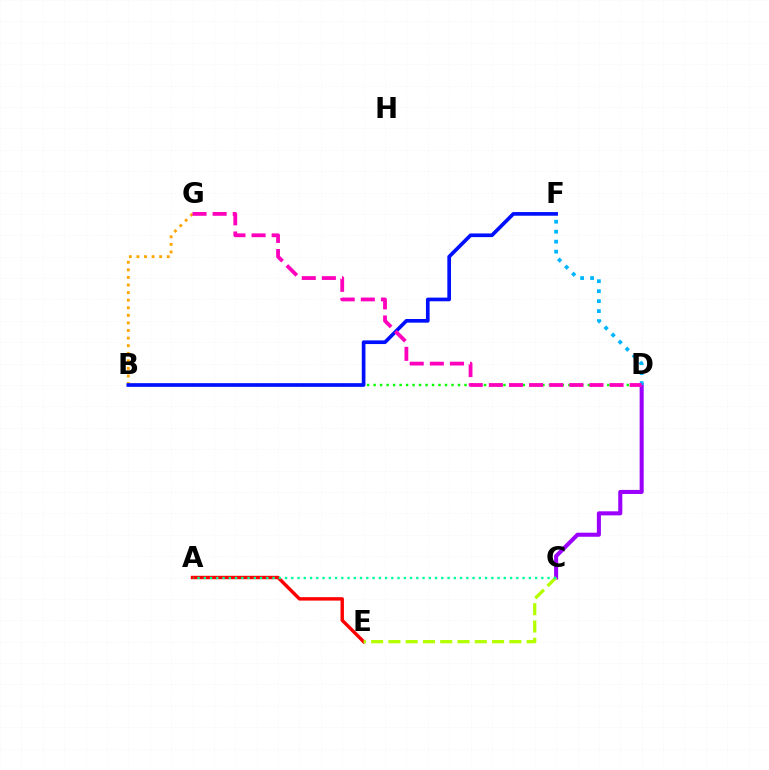{('B', 'G'): [{'color': '#ffa500', 'line_style': 'dotted', 'thickness': 2.06}], ('B', 'D'): [{'color': '#08ff00', 'line_style': 'dotted', 'thickness': 1.76}], ('A', 'E'): [{'color': '#ff0000', 'line_style': 'solid', 'thickness': 2.46}], ('B', 'F'): [{'color': '#0010ff', 'line_style': 'solid', 'thickness': 2.64}], ('C', 'D'): [{'color': '#9b00ff', 'line_style': 'solid', 'thickness': 2.92}], ('C', 'E'): [{'color': '#b3ff00', 'line_style': 'dashed', 'thickness': 2.35}], ('D', 'F'): [{'color': '#00b5ff', 'line_style': 'dotted', 'thickness': 2.71}], ('D', 'G'): [{'color': '#ff00bd', 'line_style': 'dashed', 'thickness': 2.73}], ('A', 'C'): [{'color': '#00ff9d', 'line_style': 'dotted', 'thickness': 1.7}]}